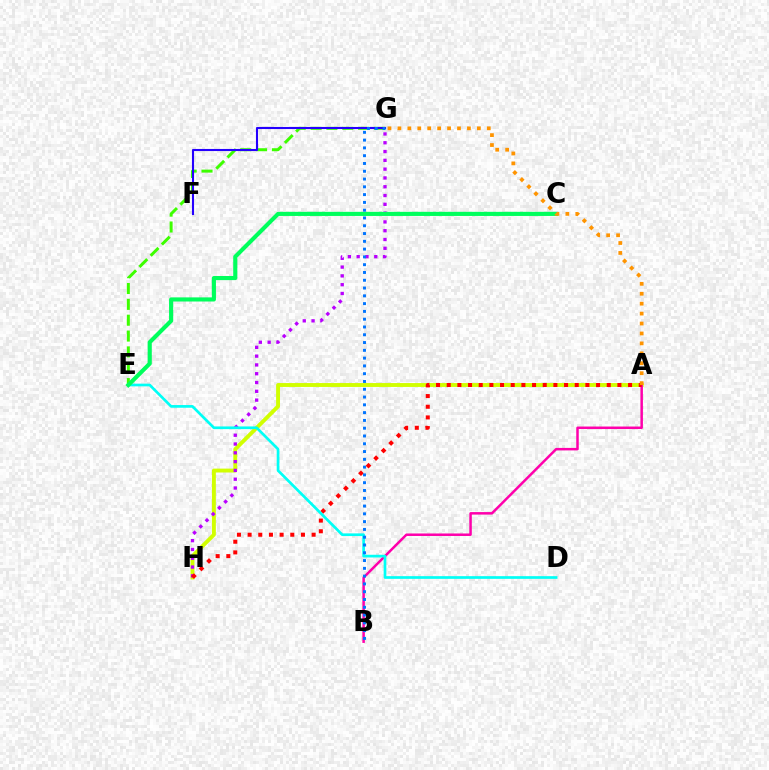{('A', 'H'): [{'color': '#d1ff00', 'line_style': 'solid', 'thickness': 2.8}, {'color': '#ff0000', 'line_style': 'dotted', 'thickness': 2.9}], ('E', 'G'): [{'color': '#3dff00', 'line_style': 'dashed', 'thickness': 2.15}], ('G', 'H'): [{'color': '#b900ff', 'line_style': 'dotted', 'thickness': 2.39}], ('A', 'B'): [{'color': '#ff00ac', 'line_style': 'solid', 'thickness': 1.8}], ('F', 'G'): [{'color': '#2500ff', 'line_style': 'solid', 'thickness': 1.51}], ('D', 'E'): [{'color': '#00fff6', 'line_style': 'solid', 'thickness': 1.94}], ('C', 'E'): [{'color': '#00ff5c', 'line_style': 'solid', 'thickness': 2.97}], ('B', 'G'): [{'color': '#0074ff', 'line_style': 'dotted', 'thickness': 2.12}], ('A', 'G'): [{'color': '#ff9400', 'line_style': 'dotted', 'thickness': 2.7}]}